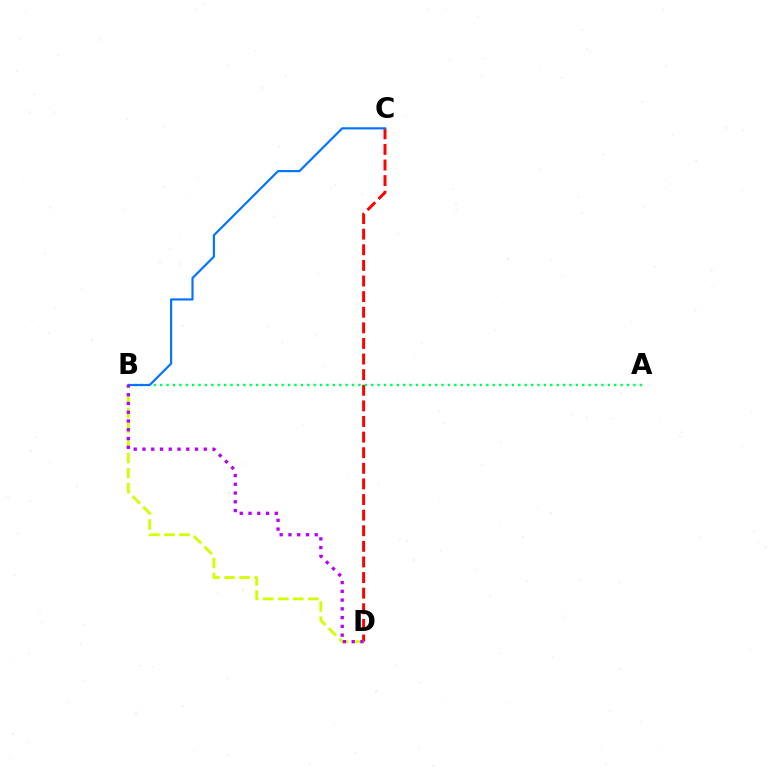{('C', 'D'): [{'color': '#ff0000', 'line_style': 'dashed', 'thickness': 2.12}], ('B', 'D'): [{'color': '#d1ff00', 'line_style': 'dashed', 'thickness': 2.04}, {'color': '#b900ff', 'line_style': 'dotted', 'thickness': 2.38}], ('A', 'B'): [{'color': '#00ff5c', 'line_style': 'dotted', 'thickness': 1.74}], ('B', 'C'): [{'color': '#0074ff', 'line_style': 'solid', 'thickness': 1.56}]}